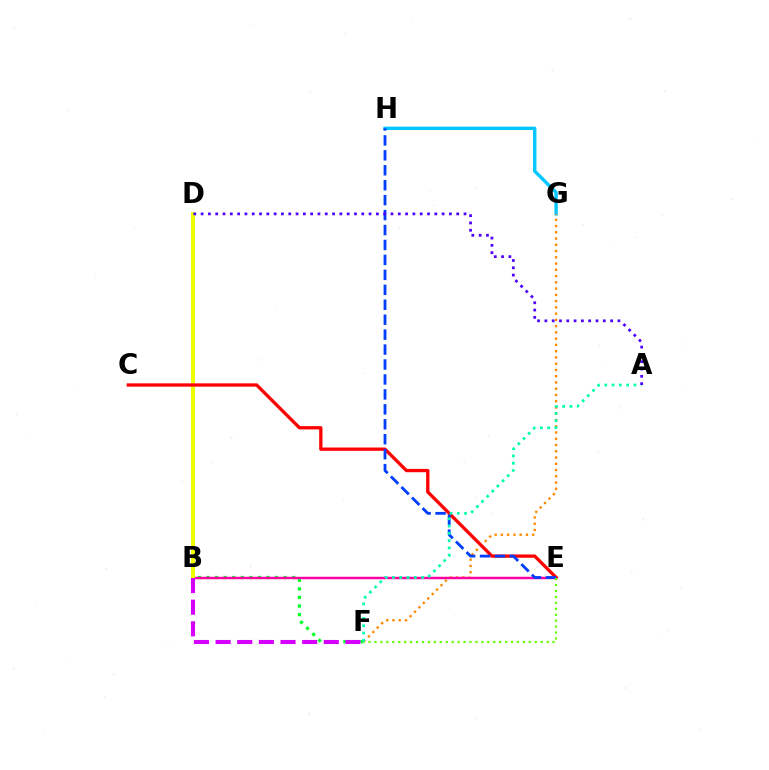{('G', 'H'): [{'color': '#00c7ff', 'line_style': 'solid', 'thickness': 2.44}], ('F', 'G'): [{'color': '#ff8800', 'line_style': 'dotted', 'thickness': 1.7}], ('B', 'F'): [{'color': '#00ff27', 'line_style': 'dotted', 'thickness': 2.33}, {'color': '#d600ff', 'line_style': 'dashed', 'thickness': 2.94}], ('B', 'E'): [{'color': '#ff00a0', 'line_style': 'solid', 'thickness': 1.76}], ('B', 'D'): [{'color': '#eeff00', 'line_style': 'solid', 'thickness': 2.88}], ('C', 'E'): [{'color': '#ff0000', 'line_style': 'solid', 'thickness': 2.38}], ('E', 'H'): [{'color': '#003fff', 'line_style': 'dashed', 'thickness': 2.03}], ('E', 'F'): [{'color': '#66ff00', 'line_style': 'dotted', 'thickness': 1.61}], ('A', 'F'): [{'color': '#00ffaf', 'line_style': 'dotted', 'thickness': 1.98}], ('A', 'D'): [{'color': '#4f00ff', 'line_style': 'dotted', 'thickness': 1.98}]}